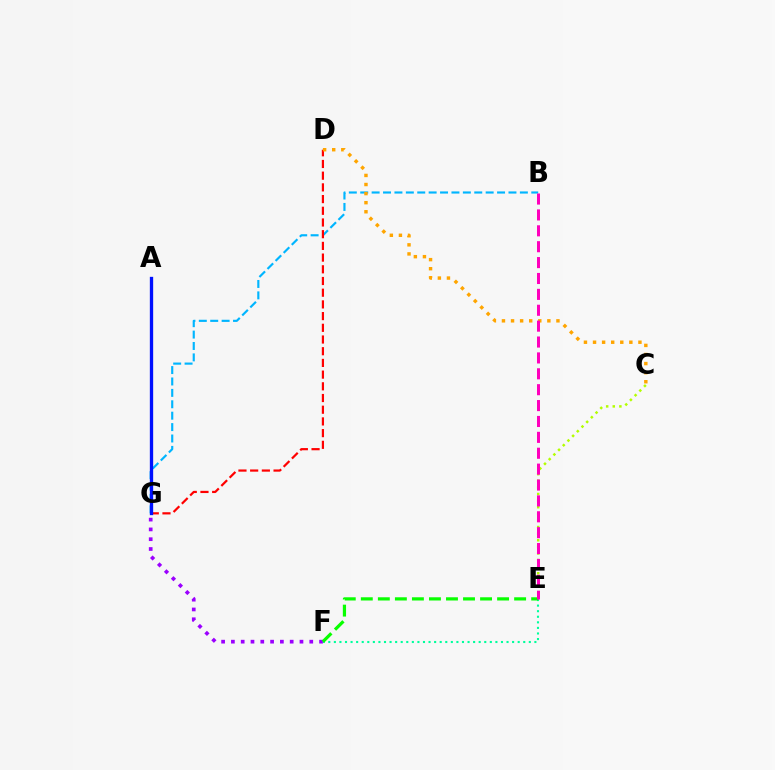{('B', 'G'): [{'color': '#00b5ff', 'line_style': 'dashed', 'thickness': 1.55}], ('F', 'G'): [{'color': '#9b00ff', 'line_style': 'dotted', 'thickness': 2.66}], ('D', 'G'): [{'color': '#ff0000', 'line_style': 'dashed', 'thickness': 1.59}], ('C', 'D'): [{'color': '#ffa500', 'line_style': 'dotted', 'thickness': 2.47}], ('C', 'E'): [{'color': '#b3ff00', 'line_style': 'dotted', 'thickness': 1.79}], ('E', 'F'): [{'color': '#00ff9d', 'line_style': 'dotted', 'thickness': 1.51}, {'color': '#08ff00', 'line_style': 'dashed', 'thickness': 2.31}], ('B', 'E'): [{'color': '#ff00bd', 'line_style': 'dashed', 'thickness': 2.16}], ('A', 'G'): [{'color': '#0010ff', 'line_style': 'solid', 'thickness': 2.39}]}